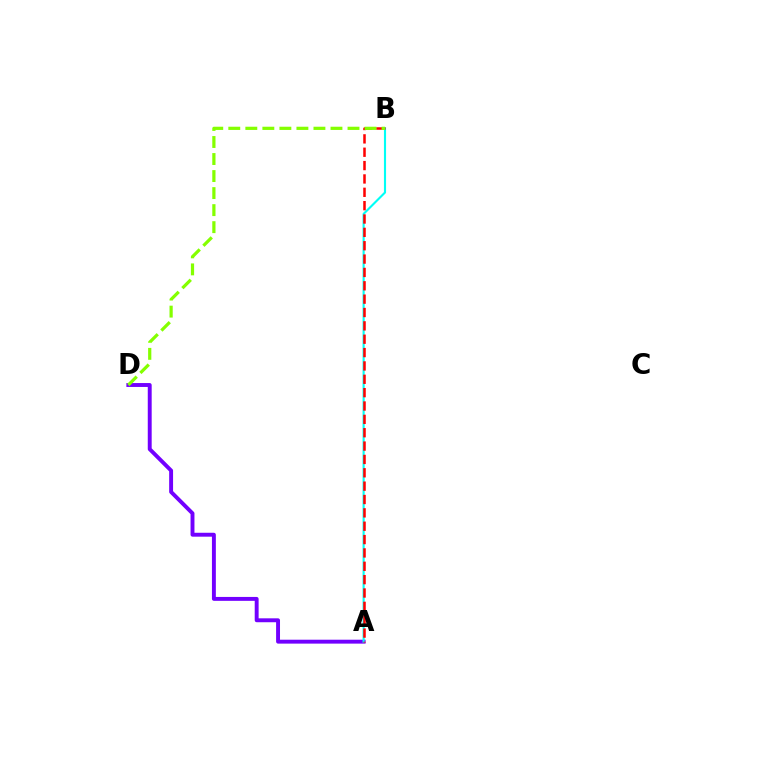{('A', 'D'): [{'color': '#7200ff', 'line_style': 'solid', 'thickness': 2.82}], ('A', 'B'): [{'color': '#00fff6', 'line_style': 'solid', 'thickness': 1.53}, {'color': '#ff0000', 'line_style': 'dashed', 'thickness': 1.81}], ('B', 'D'): [{'color': '#84ff00', 'line_style': 'dashed', 'thickness': 2.31}]}